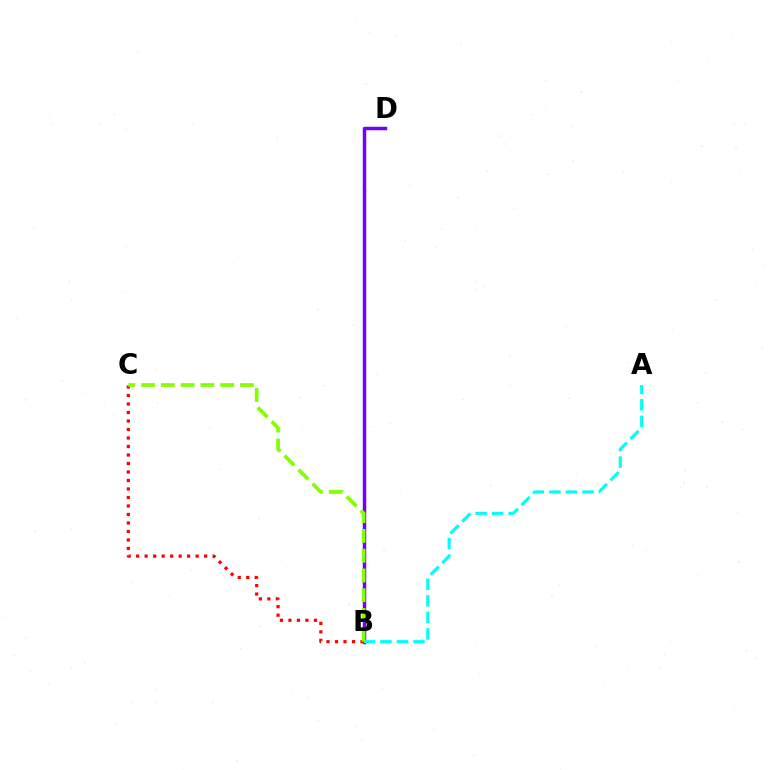{('B', 'D'): [{'color': '#7200ff', 'line_style': 'solid', 'thickness': 2.49}], ('A', 'B'): [{'color': '#00fff6', 'line_style': 'dashed', 'thickness': 2.25}], ('B', 'C'): [{'color': '#ff0000', 'line_style': 'dotted', 'thickness': 2.31}, {'color': '#84ff00', 'line_style': 'dashed', 'thickness': 2.69}]}